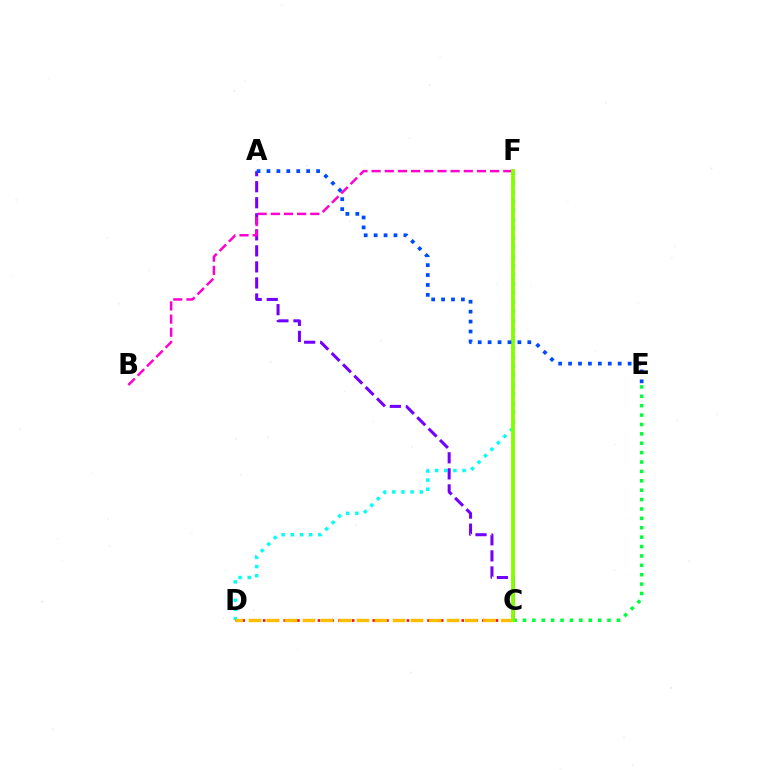{('D', 'F'): [{'color': '#00fff6', 'line_style': 'dotted', 'thickness': 2.49}], ('A', 'C'): [{'color': '#7200ff', 'line_style': 'dashed', 'thickness': 2.18}], ('C', 'D'): [{'color': '#ff0000', 'line_style': 'dotted', 'thickness': 1.86}, {'color': '#ffbd00', 'line_style': 'dashed', 'thickness': 2.45}], ('B', 'F'): [{'color': '#ff00cf', 'line_style': 'dashed', 'thickness': 1.79}], ('C', 'E'): [{'color': '#00ff39', 'line_style': 'dotted', 'thickness': 2.55}], ('C', 'F'): [{'color': '#84ff00', 'line_style': 'solid', 'thickness': 2.75}], ('A', 'E'): [{'color': '#004bff', 'line_style': 'dotted', 'thickness': 2.7}]}